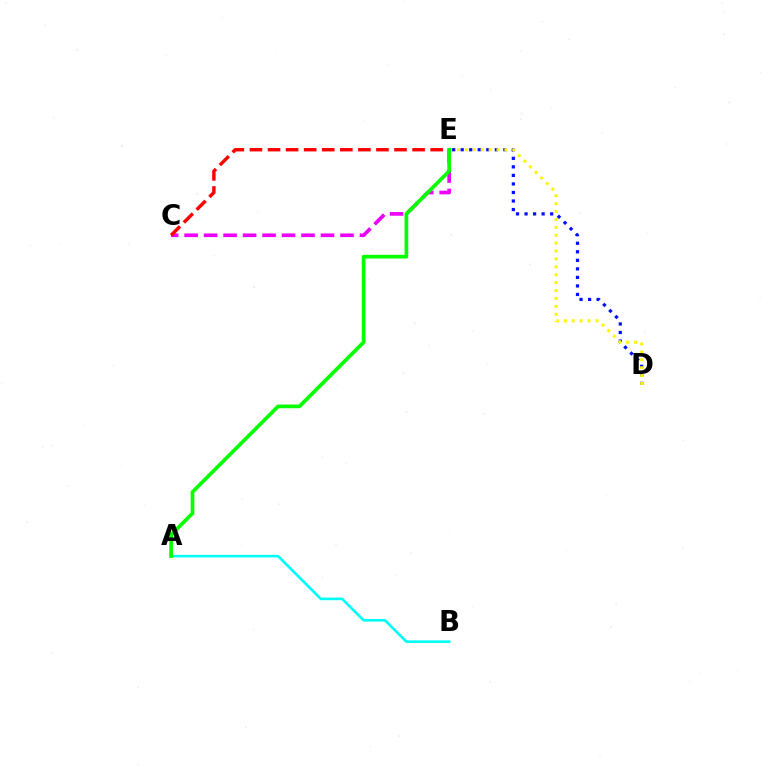{('D', 'E'): [{'color': '#0010ff', 'line_style': 'dotted', 'thickness': 2.32}, {'color': '#fcf500', 'line_style': 'dotted', 'thickness': 2.15}], ('C', 'E'): [{'color': '#ee00ff', 'line_style': 'dashed', 'thickness': 2.65}, {'color': '#ff0000', 'line_style': 'dashed', 'thickness': 2.46}], ('A', 'B'): [{'color': '#00fff6', 'line_style': 'solid', 'thickness': 1.9}], ('A', 'E'): [{'color': '#08ff00', 'line_style': 'solid', 'thickness': 2.66}]}